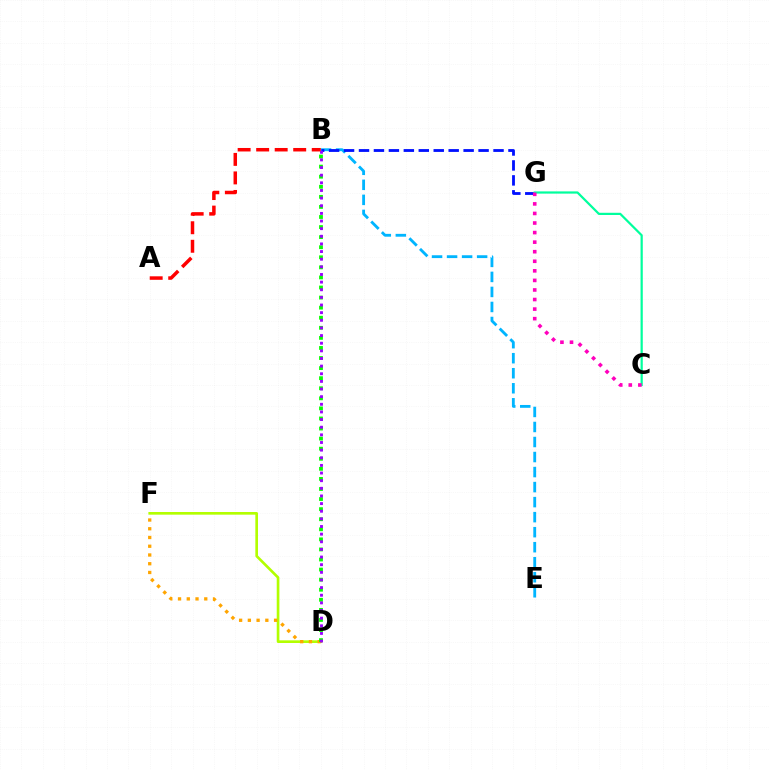{('D', 'F'): [{'color': '#b3ff00', 'line_style': 'solid', 'thickness': 1.92}, {'color': '#ffa500', 'line_style': 'dotted', 'thickness': 2.38}], ('B', 'E'): [{'color': '#00b5ff', 'line_style': 'dashed', 'thickness': 2.04}], ('B', 'G'): [{'color': '#0010ff', 'line_style': 'dashed', 'thickness': 2.03}], ('C', 'G'): [{'color': '#00ff9d', 'line_style': 'solid', 'thickness': 1.6}, {'color': '#ff00bd', 'line_style': 'dotted', 'thickness': 2.6}], ('A', 'B'): [{'color': '#ff0000', 'line_style': 'dashed', 'thickness': 2.52}], ('B', 'D'): [{'color': '#08ff00', 'line_style': 'dotted', 'thickness': 2.74}, {'color': '#9b00ff', 'line_style': 'dotted', 'thickness': 2.08}]}